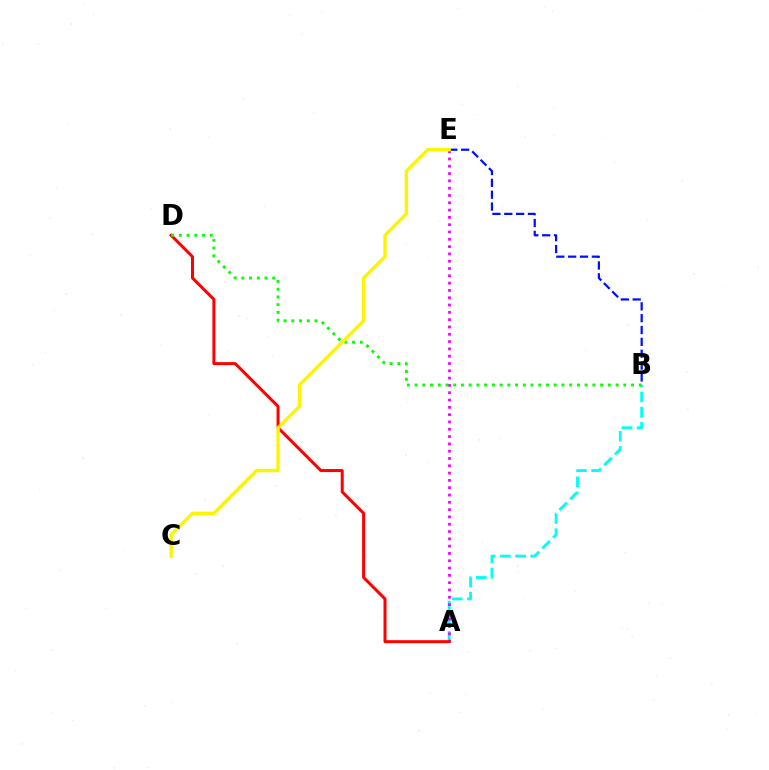{('A', 'B'): [{'color': '#00fff6', 'line_style': 'dashed', 'thickness': 2.06}], ('A', 'E'): [{'color': '#ee00ff', 'line_style': 'dotted', 'thickness': 1.99}], ('A', 'D'): [{'color': '#ff0000', 'line_style': 'solid', 'thickness': 2.15}], ('B', 'E'): [{'color': '#0010ff', 'line_style': 'dashed', 'thickness': 1.61}], ('B', 'D'): [{'color': '#08ff00', 'line_style': 'dotted', 'thickness': 2.1}], ('C', 'E'): [{'color': '#fcf500', 'line_style': 'solid', 'thickness': 2.44}]}